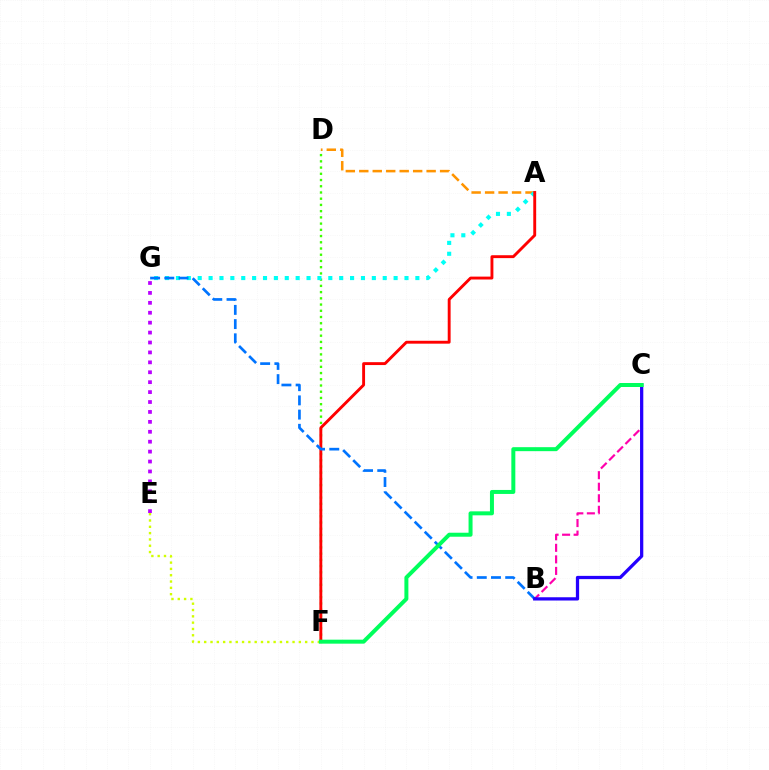{('A', 'D'): [{'color': '#ff9400', 'line_style': 'dashed', 'thickness': 1.83}], ('B', 'C'): [{'color': '#ff00ac', 'line_style': 'dashed', 'thickness': 1.57}, {'color': '#2500ff', 'line_style': 'solid', 'thickness': 2.35}], ('D', 'F'): [{'color': '#3dff00', 'line_style': 'dotted', 'thickness': 1.69}], ('E', 'G'): [{'color': '#b900ff', 'line_style': 'dotted', 'thickness': 2.7}], ('A', 'G'): [{'color': '#00fff6', 'line_style': 'dotted', 'thickness': 2.96}], ('A', 'F'): [{'color': '#ff0000', 'line_style': 'solid', 'thickness': 2.08}], ('E', 'F'): [{'color': '#d1ff00', 'line_style': 'dotted', 'thickness': 1.71}], ('B', 'G'): [{'color': '#0074ff', 'line_style': 'dashed', 'thickness': 1.93}], ('C', 'F'): [{'color': '#00ff5c', 'line_style': 'solid', 'thickness': 2.87}]}